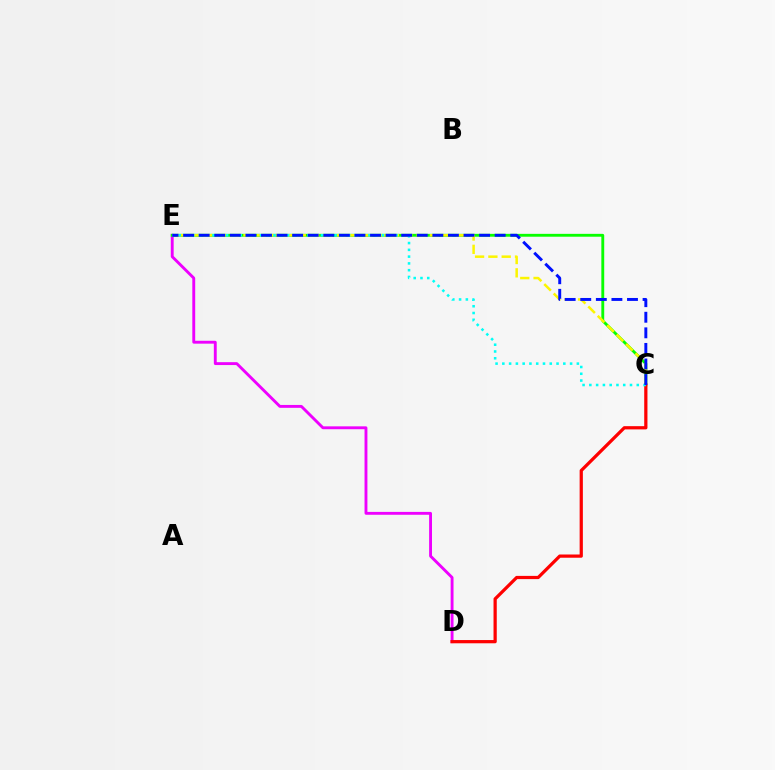{('D', 'E'): [{'color': '#ee00ff', 'line_style': 'solid', 'thickness': 2.07}], ('C', 'E'): [{'color': '#08ff00', 'line_style': 'solid', 'thickness': 2.06}, {'color': '#fcf500', 'line_style': 'dashed', 'thickness': 1.81}, {'color': '#00fff6', 'line_style': 'dotted', 'thickness': 1.84}, {'color': '#0010ff', 'line_style': 'dashed', 'thickness': 2.12}], ('C', 'D'): [{'color': '#ff0000', 'line_style': 'solid', 'thickness': 2.33}]}